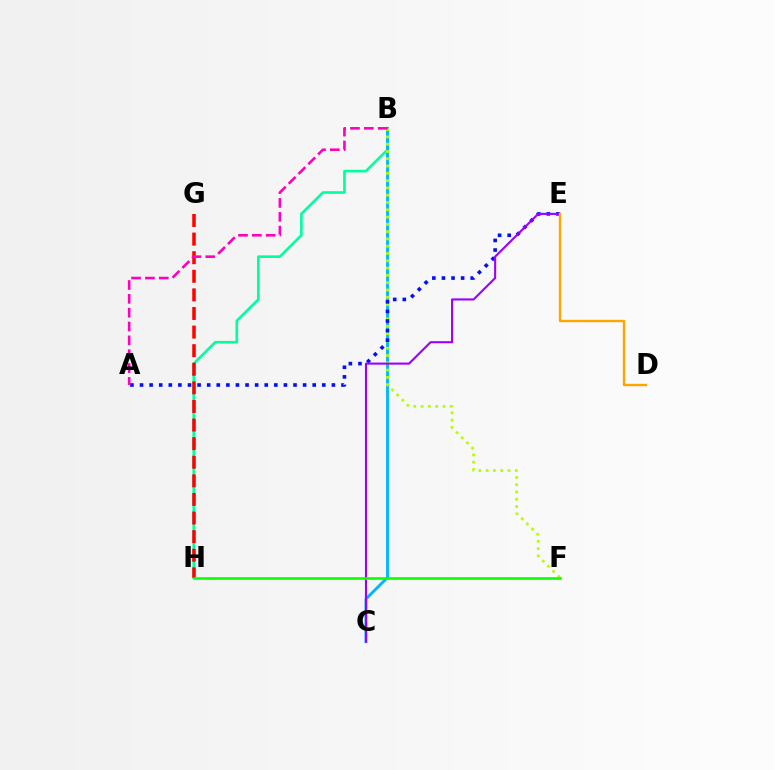{('B', 'H'): [{'color': '#00ff9d', 'line_style': 'solid', 'thickness': 1.89}], ('B', 'C'): [{'color': '#00b5ff', 'line_style': 'solid', 'thickness': 2.06}], ('B', 'F'): [{'color': '#b3ff00', 'line_style': 'dotted', 'thickness': 1.98}], ('A', 'E'): [{'color': '#0010ff', 'line_style': 'dotted', 'thickness': 2.61}], ('G', 'H'): [{'color': '#ff0000', 'line_style': 'dashed', 'thickness': 2.53}], ('C', 'E'): [{'color': '#9b00ff', 'line_style': 'solid', 'thickness': 1.51}], ('A', 'B'): [{'color': '#ff00bd', 'line_style': 'dashed', 'thickness': 1.88}], ('F', 'H'): [{'color': '#08ff00', 'line_style': 'solid', 'thickness': 1.85}], ('D', 'E'): [{'color': '#ffa500', 'line_style': 'solid', 'thickness': 1.71}]}